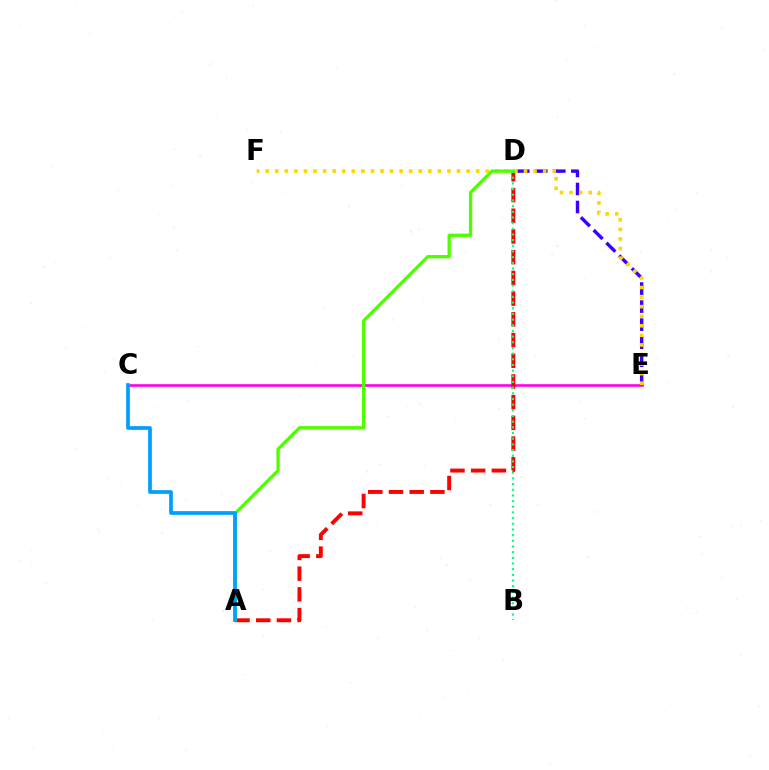{('D', 'E'): [{'color': '#3700ff', 'line_style': 'dashed', 'thickness': 2.45}], ('C', 'E'): [{'color': '#ff00ed', 'line_style': 'solid', 'thickness': 1.89}], ('A', 'D'): [{'color': '#ff0000', 'line_style': 'dashed', 'thickness': 2.81}, {'color': '#4fff00', 'line_style': 'solid', 'thickness': 2.37}], ('E', 'F'): [{'color': '#ffd500', 'line_style': 'dotted', 'thickness': 2.6}], ('B', 'D'): [{'color': '#00ff86', 'line_style': 'dotted', 'thickness': 1.54}], ('A', 'C'): [{'color': '#009eff', 'line_style': 'solid', 'thickness': 2.67}]}